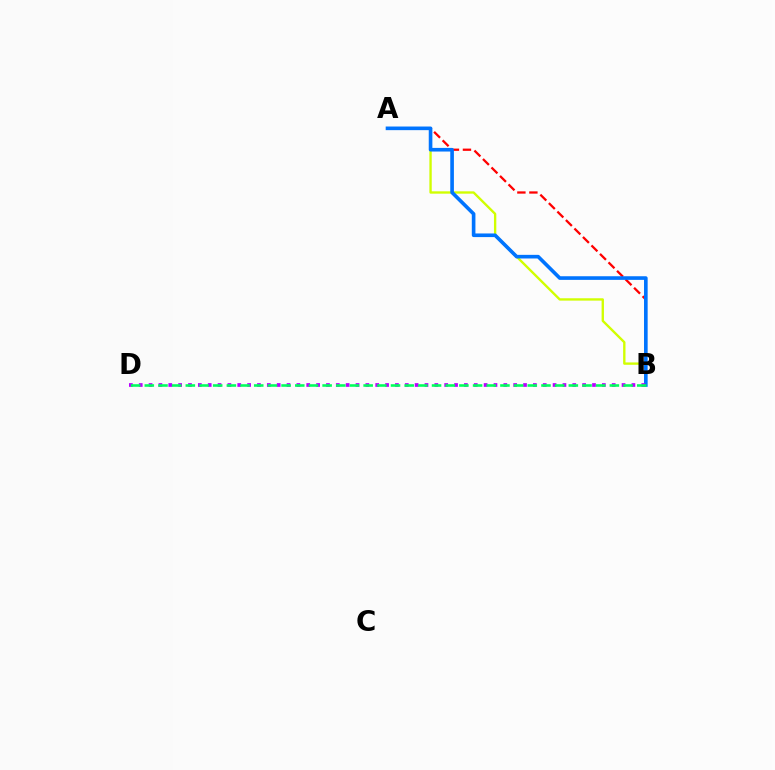{('A', 'B'): [{'color': '#ff0000', 'line_style': 'dashed', 'thickness': 1.63}, {'color': '#d1ff00', 'line_style': 'solid', 'thickness': 1.7}, {'color': '#0074ff', 'line_style': 'solid', 'thickness': 2.61}], ('B', 'D'): [{'color': '#b900ff', 'line_style': 'dotted', 'thickness': 2.68}, {'color': '#00ff5c', 'line_style': 'dashed', 'thickness': 1.86}]}